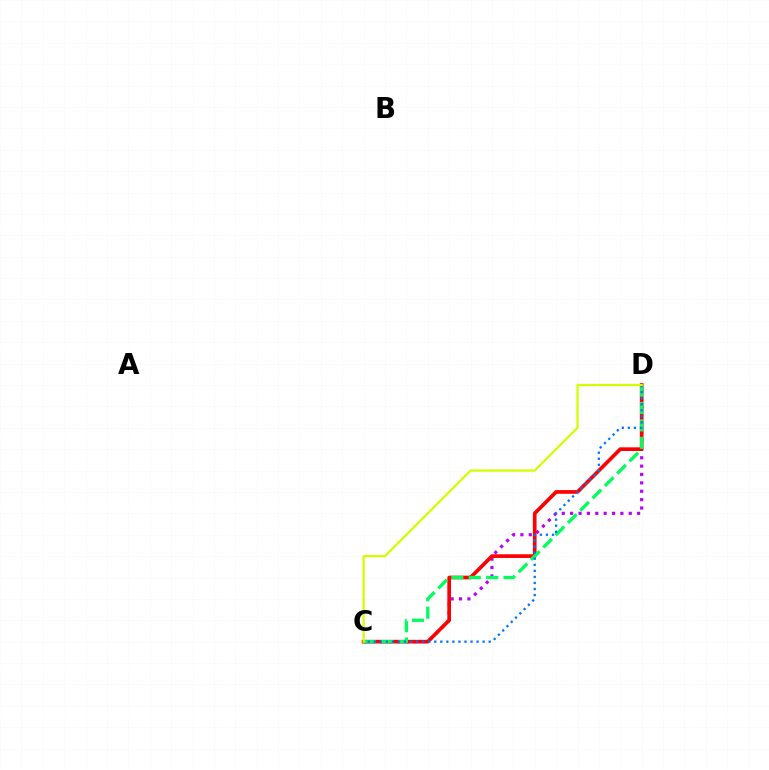{('C', 'D'): [{'color': '#b900ff', 'line_style': 'dotted', 'thickness': 2.27}, {'color': '#ff0000', 'line_style': 'solid', 'thickness': 2.65}, {'color': '#00ff5c', 'line_style': 'dashed', 'thickness': 2.37}, {'color': '#0074ff', 'line_style': 'dotted', 'thickness': 1.64}, {'color': '#d1ff00', 'line_style': 'solid', 'thickness': 1.61}]}